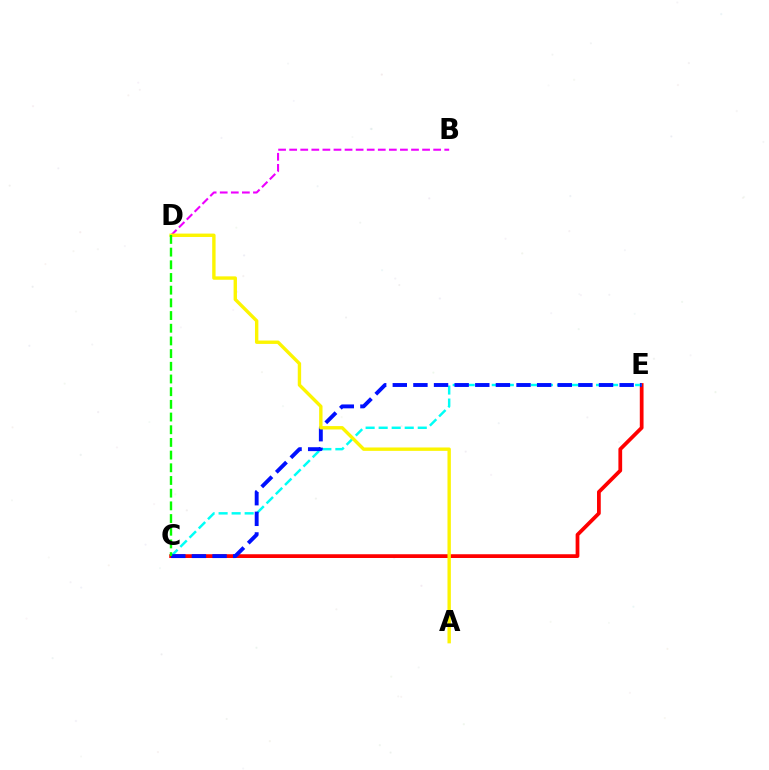{('B', 'D'): [{'color': '#ee00ff', 'line_style': 'dashed', 'thickness': 1.5}], ('C', 'E'): [{'color': '#ff0000', 'line_style': 'solid', 'thickness': 2.7}, {'color': '#00fff6', 'line_style': 'dashed', 'thickness': 1.77}, {'color': '#0010ff', 'line_style': 'dashed', 'thickness': 2.8}], ('A', 'D'): [{'color': '#fcf500', 'line_style': 'solid', 'thickness': 2.43}], ('C', 'D'): [{'color': '#08ff00', 'line_style': 'dashed', 'thickness': 1.72}]}